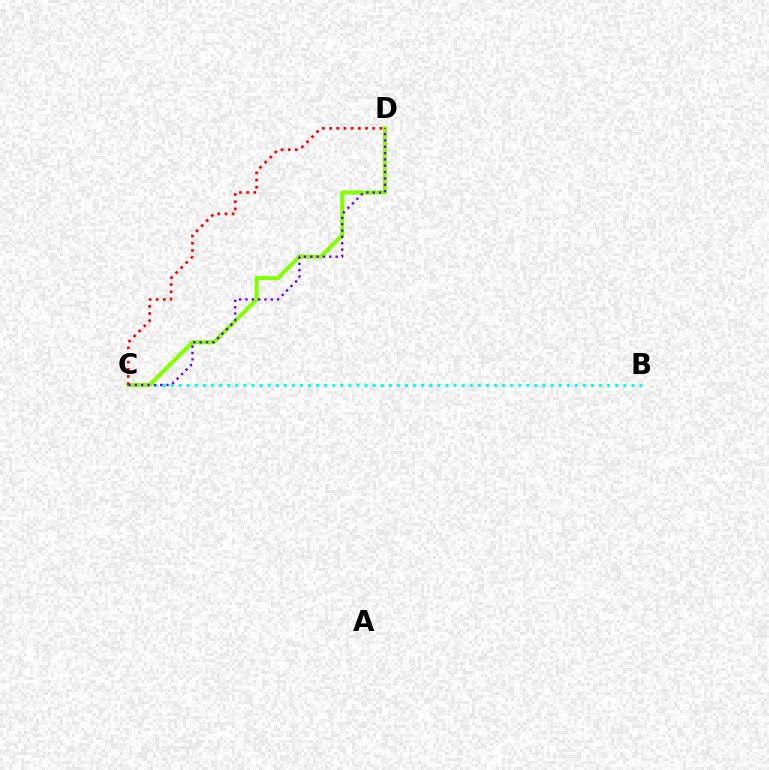{('B', 'C'): [{'color': '#00fff6', 'line_style': 'dotted', 'thickness': 2.2}], ('C', 'D'): [{'color': '#84ff00', 'line_style': 'solid', 'thickness': 2.93}, {'color': '#ff0000', 'line_style': 'dotted', 'thickness': 1.95}, {'color': '#7200ff', 'line_style': 'dotted', 'thickness': 1.72}]}